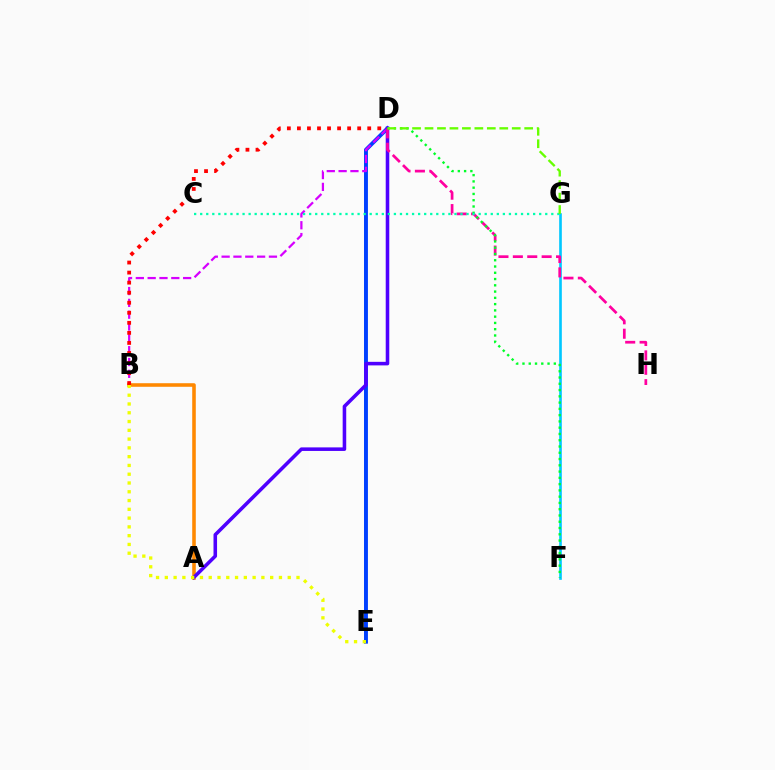{('D', 'E'): [{'color': '#003fff', 'line_style': 'solid', 'thickness': 2.82}], ('A', 'B'): [{'color': '#ff8800', 'line_style': 'solid', 'thickness': 2.57}], ('B', 'D'): [{'color': '#d600ff', 'line_style': 'dashed', 'thickness': 1.61}, {'color': '#ff0000', 'line_style': 'dotted', 'thickness': 2.73}], ('A', 'D'): [{'color': '#4f00ff', 'line_style': 'solid', 'thickness': 2.56}], ('F', 'G'): [{'color': '#00c7ff', 'line_style': 'solid', 'thickness': 1.9}], ('B', 'E'): [{'color': '#eeff00', 'line_style': 'dotted', 'thickness': 2.39}], ('D', 'H'): [{'color': '#ff00a0', 'line_style': 'dashed', 'thickness': 1.96}], ('D', 'F'): [{'color': '#00ff27', 'line_style': 'dotted', 'thickness': 1.7}], ('C', 'G'): [{'color': '#00ffaf', 'line_style': 'dotted', 'thickness': 1.64}], ('D', 'G'): [{'color': '#66ff00', 'line_style': 'dashed', 'thickness': 1.69}]}